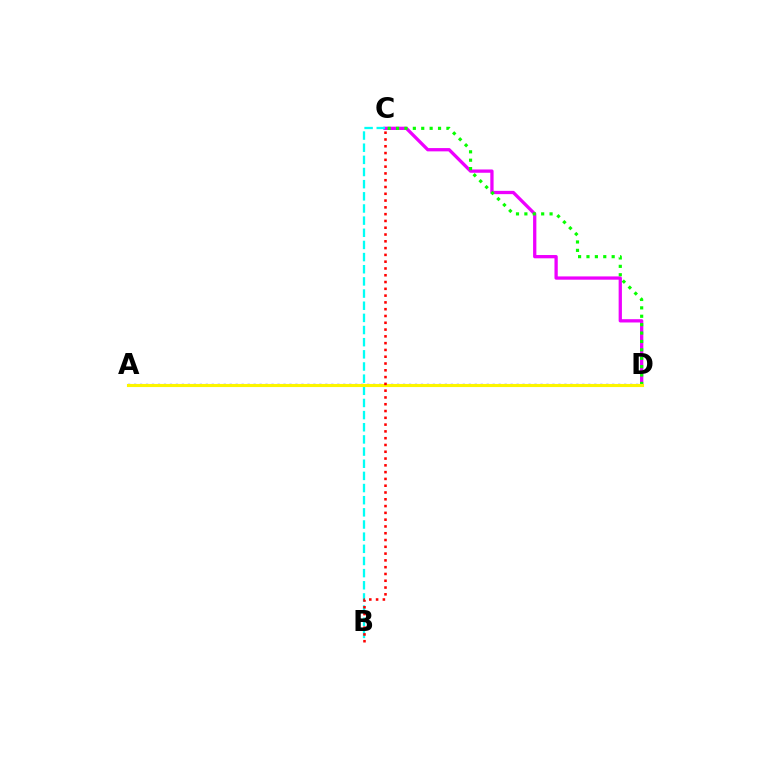{('C', 'D'): [{'color': '#ee00ff', 'line_style': 'solid', 'thickness': 2.36}, {'color': '#08ff00', 'line_style': 'dotted', 'thickness': 2.28}], ('B', 'C'): [{'color': '#00fff6', 'line_style': 'dashed', 'thickness': 1.65}, {'color': '#ff0000', 'line_style': 'dotted', 'thickness': 1.84}], ('A', 'D'): [{'color': '#0010ff', 'line_style': 'dotted', 'thickness': 1.62}, {'color': '#fcf500', 'line_style': 'solid', 'thickness': 2.23}]}